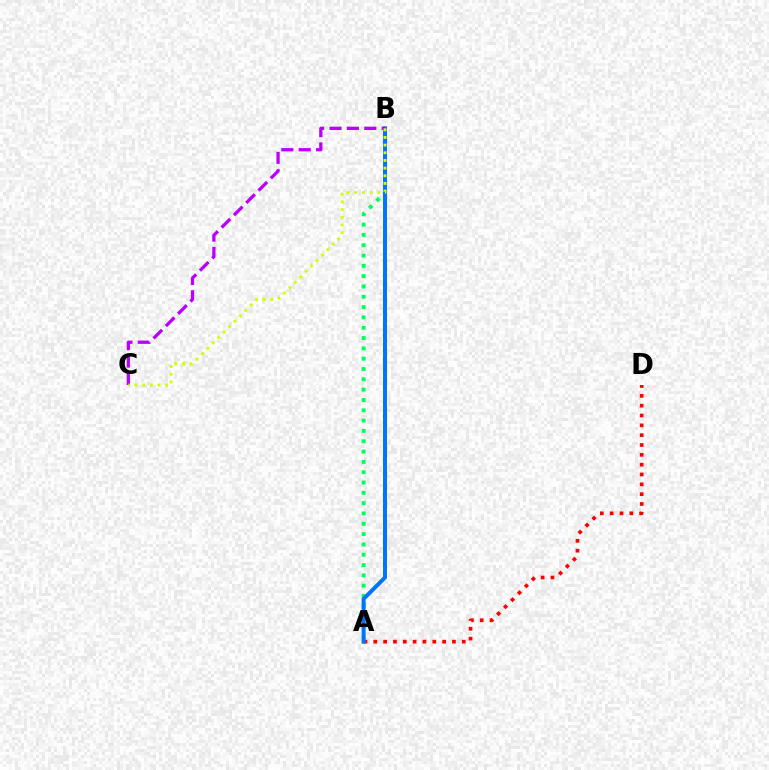{('A', 'B'): [{'color': '#00ff5c', 'line_style': 'dotted', 'thickness': 2.8}, {'color': '#0074ff', 'line_style': 'solid', 'thickness': 2.86}], ('A', 'D'): [{'color': '#ff0000', 'line_style': 'dotted', 'thickness': 2.67}], ('B', 'C'): [{'color': '#b900ff', 'line_style': 'dashed', 'thickness': 2.36}, {'color': '#d1ff00', 'line_style': 'dotted', 'thickness': 2.08}]}